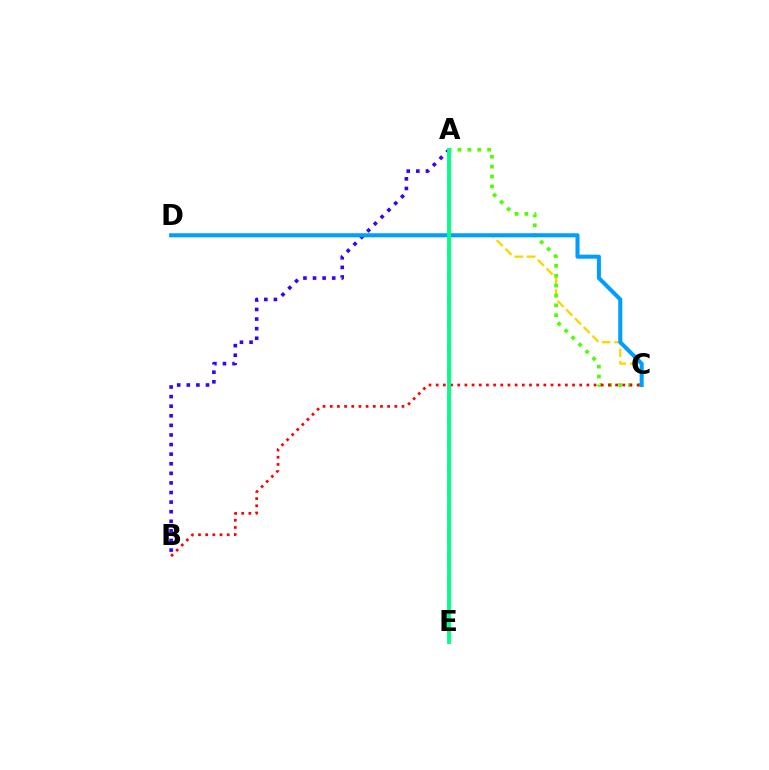{('C', 'D'): [{'color': '#ffd500', 'line_style': 'dashed', 'thickness': 1.67}, {'color': '#009eff', 'line_style': 'solid', 'thickness': 2.91}], ('A', 'B'): [{'color': '#3700ff', 'line_style': 'dotted', 'thickness': 2.61}], ('A', 'E'): [{'color': '#ff00ed', 'line_style': 'dashed', 'thickness': 1.65}, {'color': '#00ff86', 'line_style': 'solid', 'thickness': 2.76}], ('A', 'C'): [{'color': '#4fff00', 'line_style': 'dotted', 'thickness': 2.68}], ('B', 'C'): [{'color': '#ff0000', 'line_style': 'dotted', 'thickness': 1.95}]}